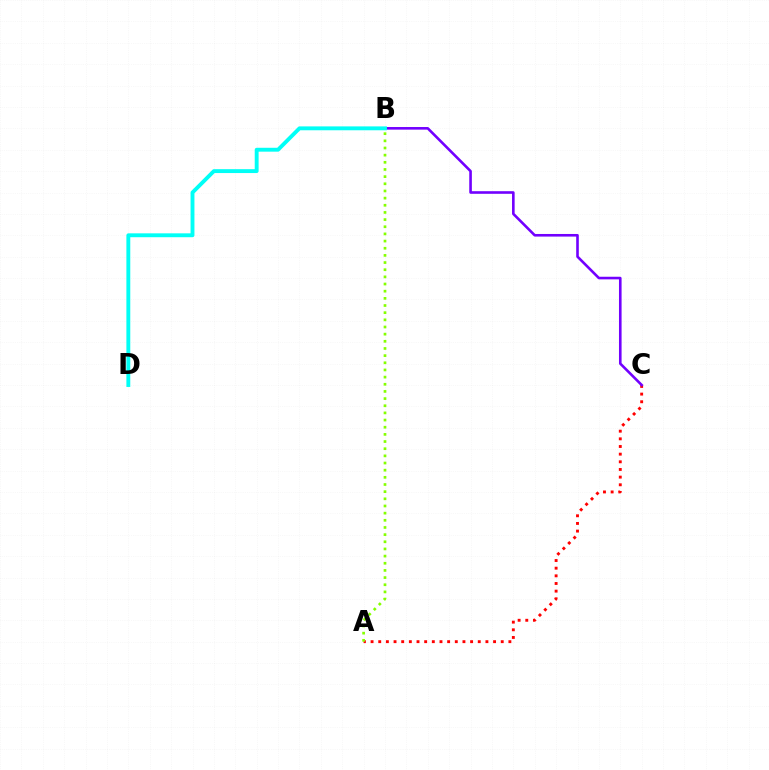{('A', 'C'): [{'color': '#ff0000', 'line_style': 'dotted', 'thickness': 2.08}], ('A', 'B'): [{'color': '#84ff00', 'line_style': 'dotted', 'thickness': 1.95}], ('B', 'C'): [{'color': '#7200ff', 'line_style': 'solid', 'thickness': 1.88}], ('B', 'D'): [{'color': '#00fff6', 'line_style': 'solid', 'thickness': 2.8}]}